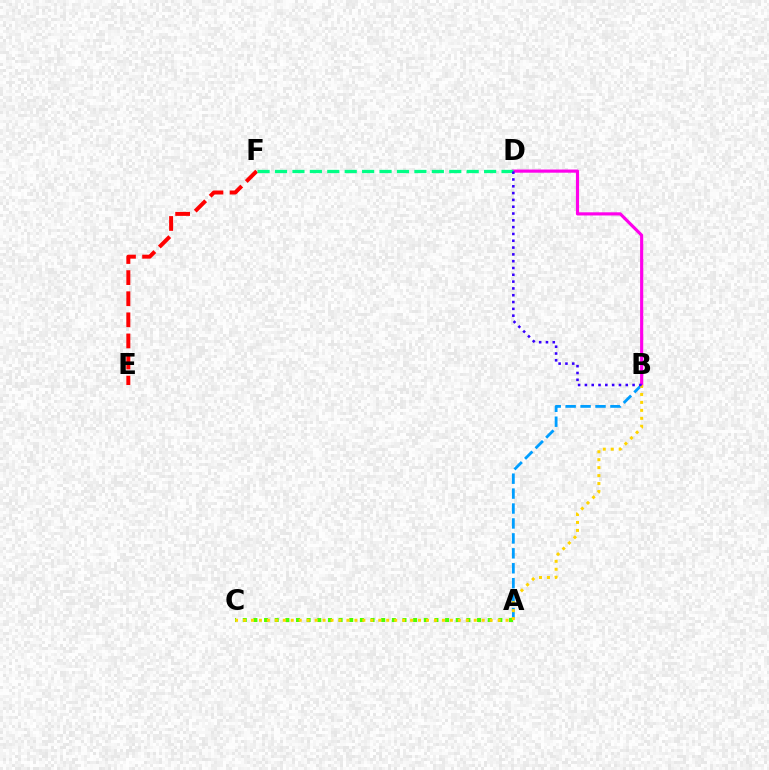{('E', 'F'): [{'color': '#ff0000', 'line_style': 'dashed', 'thickness': 2.87}], ('A', 'C'): [{'color': '#4fff00', 'line_style': 'dotted', 'thickness': 2.89}], ('A', 'B'): [{'color': '#009eff', 'line_style': 'dashed', 'thickness': 2.03}], ('B', 'D'): [{'color': '#ff00ed', 'line_style': 'solid', 'thickness': 2.28}, {'color': '#3700ff', 'line_style': 'dotted', 'thickness': 1.85}], ('D', 'F'): [{'color': '#00ff86', 'line_style': 'dashed', 'thickness': 2.37}], ('B', 'C'): [{'color': '#ffd500', 'line_style': 'dotted', 'thickness': 2.16}]}